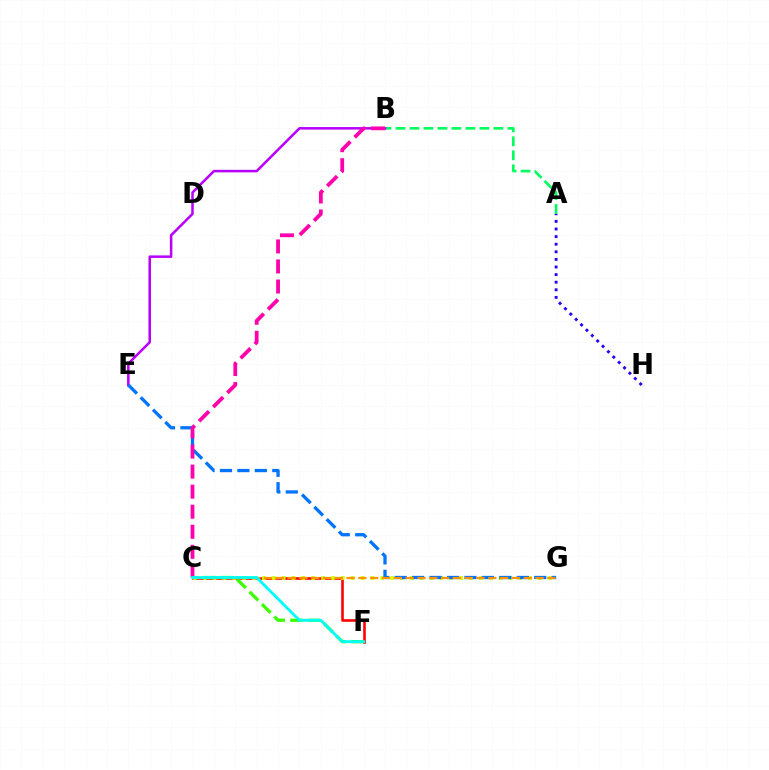{('C', 'F'): [{'color': '#ff0000', 'line_style': 'solid', 'thickness': 1.87}, {'color': '#3dff00', 'line_style': 'dashed', 'thickness': 2.38}, {'color': '#00fff6', 'line_style': 'solid', 'thickness': 2.04}], ('C', 'G'): [{'color': '#d1ff00', 'line_style': 'dotted', 'thickness': 2.68}, {'color': '#ff9400', 'line_style': 'dashed', 'thickness': 1.6}], ('A', 'B'): [{'color': '#00ff5c', 'line_style': 'dashed', 'thickness': 1.9}], ('B', 'E'): [{'color': '#b900ff', 'line_style': 'solid', 'thickness': 1.83}], ('E', 'G'): [{'color': '#0074ff', 'line_style': 'dashed', 'thickness': 2.37}], ('A', 'H'): [{'color': '#2500ff', 'line_style': 'dotted', 'thickness': 2.06}], ('B', 'C'): [{'color': '#ff00ac', 'line_style': 'dashed', 'thickness': 2.72}]}